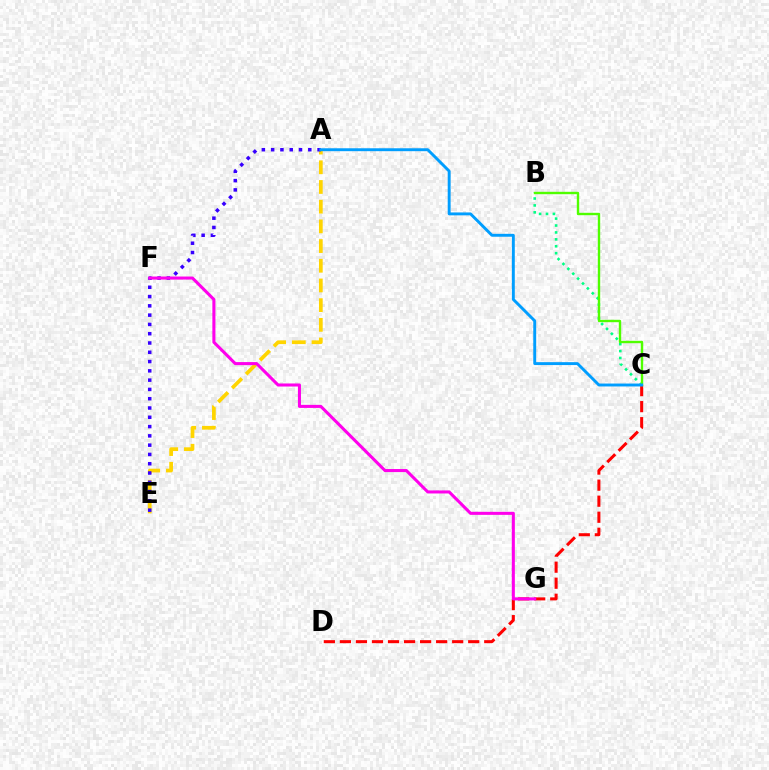{('C', 'D'): [{'color': '#ff0000', 'line_style': 'dashed', 'thickness': 2.18}], ('A', 'E'): [{'color': '#ffd500', 'line_style': 'dashed', 'thickness': 2.68}, {'color': '#3700ff', 'line_style': 'dotted', 'thickness': 2.52}], ('B', 'C'): [{'color': '#00ff86', 'line_style': 'dotted', 'thickness': 1.88}, {'color': '#4fff00', 'line_style': 'solid', 'thickness': 1.72}], ('A', 'C'): [{'color': '#009eff', 'line_style': 'solid', 'thickness': 2.1}], ('F', 'G'): [{'color': '#ff00ed', 'line_style': 'solid', 'thickness': 2.2}]}